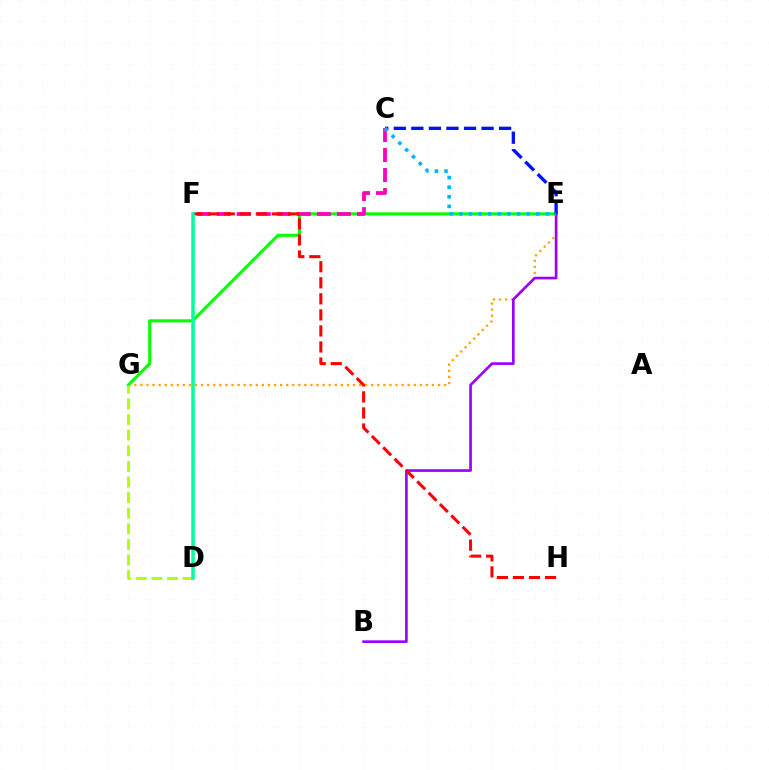{('E', 'G'): [{'color': '#ffa500', 'line_style': 'dotted', 'thickness': 1.65}, {'color': '#08ff00', 'line_style': 'solid', 'thickness': 2.24}], ('B', 'E'): [{'color': '#9b00ff', 'line_style': 'solid', 'thickness': 1.92}], ('C', 'E'): [{'color': '#0010ff', 'line_style': 'dashed', 'thickness': 2.39}, {'color': '#00b5ff', 'line_style': 'dotted', 'thickness': 2.61}], ('D', 'G'): [{'color': '#b3ff00', 'line_style': 'dashed', 'thickness': 2.12}], ('C', 'F'): [{'color': '#ff00bd', 'line_style': 'dashed', 'thickness': 2.72}], ('F', 'H'): [{'color': '#ff0000', 'line_style': 'dashed', 'thickness': 2.18}], ('D', 'F'): [{'color': '#00ff9d', 'line_style': 'solid', 'thickness': 2.53}]}